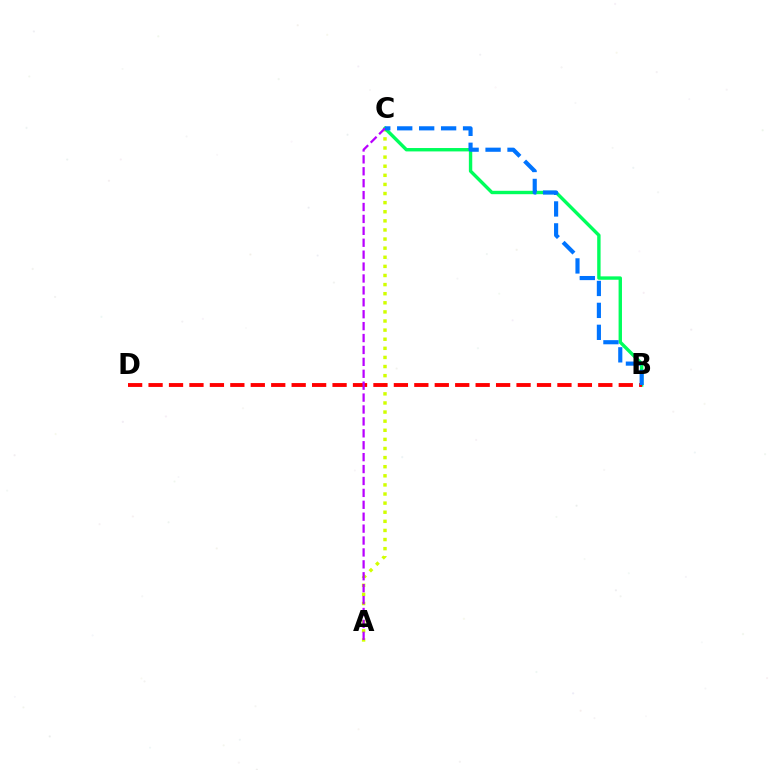{('A', 'C'): [{'color': '#d1ff00', 'line_style': 'dotted', 'thickness': 2.47}, {'color': '#b900ff', 'line_style': 'dashed', 'thickness': 1.62}], ('B', 'C'): [{'color': '#00ff5c', 'line_style': 'solid', 'thickness': 2.44}, {'color': '#0074ff', 'line_style': 'dashed', 'thickness': 2.98}], ('B', 'D'): [{'color': '#ff0000', 'line_style': 'dashed', 'thickness': 2.78}]}